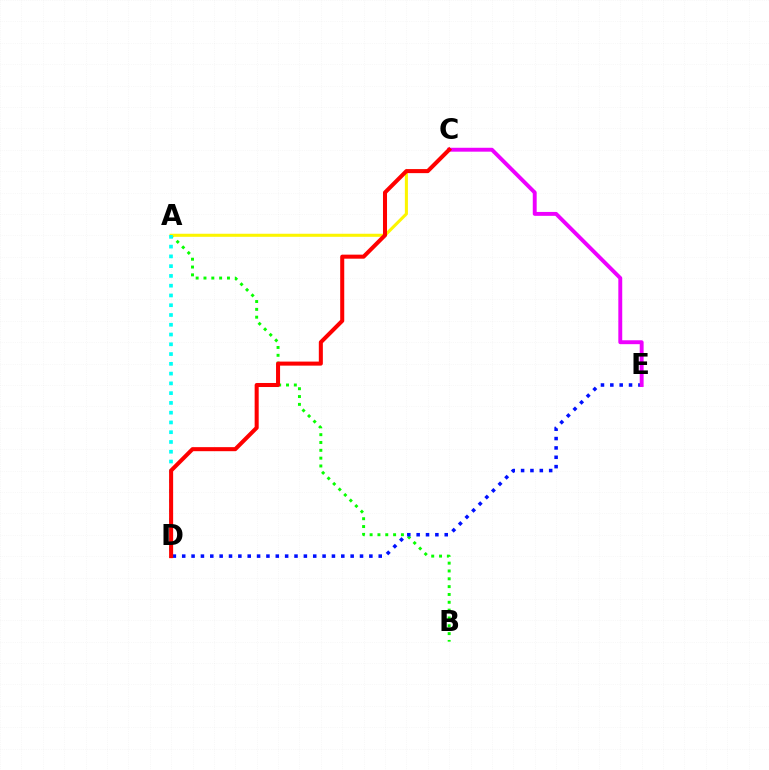{('A', 'B'): [{'color': '#08ff00', 'line_style': 'dotted', 'thickness': 2.13}], ('A', 'C'): [{'color': '#fcf500', 'line_style': 'solid', 'thickness': 2.2}], ('D', 'E'): [{'color': '#0010ff', 'line_style': 'dotted', 'thickness': 2.54}], ('C', 'E'): [{'color': '#ee00ff', 'line_style': 'solid', 'thickness': 2.81}], ('A', 'D'): [{'color': '#00fff6', 'line_style': 'dotted', 'thickness': 2.65}], ('C', 'D'): [{'color': '#ff0000', 'line_style': 'solid', 'thickness': 2.91}]}